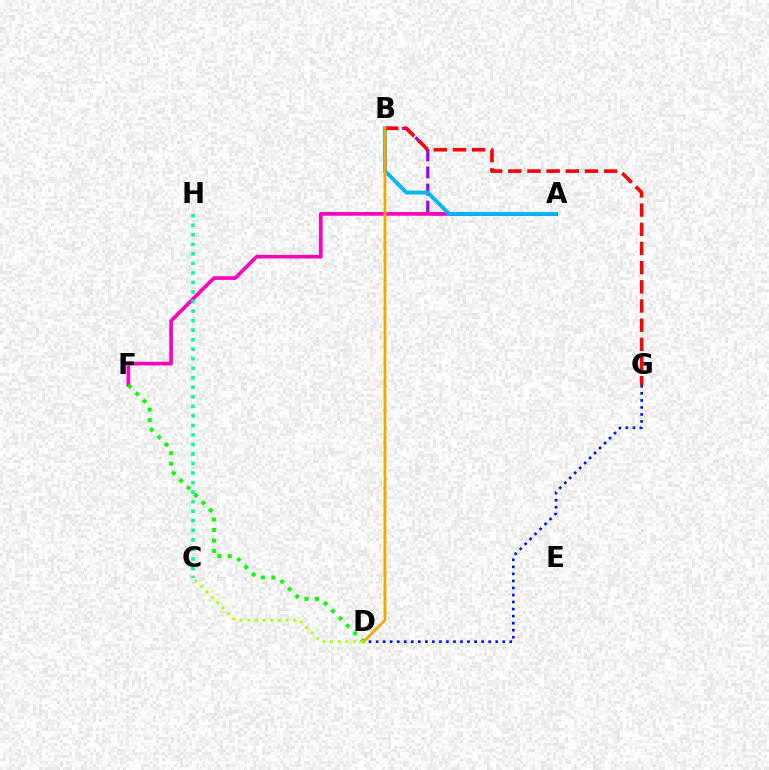{('A', 'B'): [{'color': '#9b00ff', 'line_style': 'dashed', 'thickness': 2.32}, {'color': '#00b5ff', 'line_style': 'solid', 'thickness': 2.79}], ('A', 'F'): [{'color': '#ff00bd', 'line_style': 'solid', 'thickness': 2.62}], ('C', 'H'): [{'color': '#00ff9d', 'line_style': 'dotted', 'thickness': 2.59}], ('B', 'G'): [{'color': '#ff0000', 'line_style': 'dashed', 'thickness': 2.6}], ('D', 'G'): [{'color': '#0010ff', 'line_style': 'dotted', 'thickness': 1.91}], ('B', 'D'): [{'color': '#ffa500', 'line_style': 'solid', 'thickness': 2.03}], ('D', 'F'): [{'color': '#08ff00', 'line_style': 'dotted', 'thickness': 2.85}], ('C', 'D'): [{'color': '#b3ff00', 'line_style': 'dotted', 'thickness': 2.08}]}